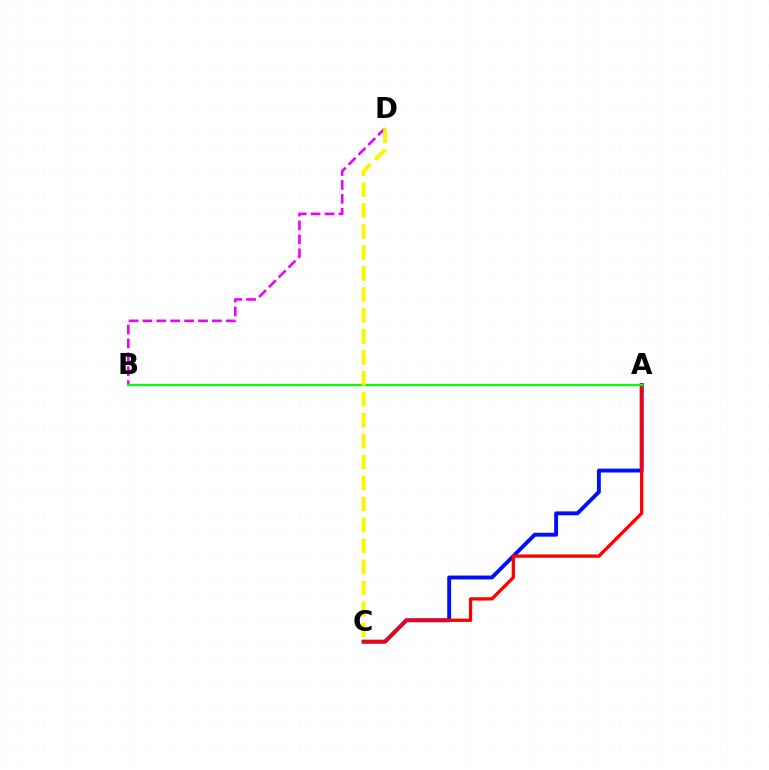{('B', 'D'): [{'color': '#ee00ff', 'line_style': 'dashed', 'thickness': 1.89}], ('A', 'C'): [{'color': '#0010ff', 'line_style': 'solid', 'thickness': 2.8}, {'color': '#ff0000', 'line_style': 'solid', 'thickness': 2.37}], ('A', 'B'): [{'color': '#00fff6', 'line_style': 'solid', 'thickness': 1.54}, {'color': '#08ff00', 'line_style': 'solid', 'thickness': 1.5}], ('C', 'D'): [{'color': '#fcf500', 'line_style': 'dashed', 'thickness': 2.85}]}